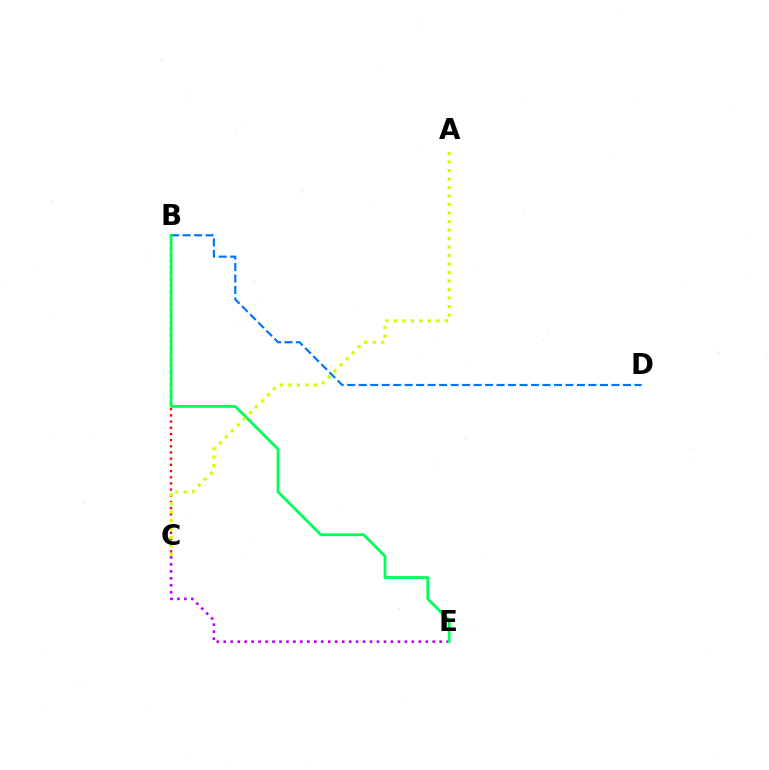{('C', 'E'): [{'color': '#b900ff', 'line_style': 'dotted', 'thickness': 1.89}], ('B', 'C'): [{'color': '#ff0000', 'line_style': 'dotted', 'thickness': 1.68}], ('B', 'D'): [{'color': '#0074ff', 'line_style': 'dashed', 'thickness': 1.56}], ('B', 'E'): [{'color': '#00ff5c', 'line_style': 'solid', 'thickness': 2.02}], ('A', 'C'): [{'color': '#d1ff00', 'line_style': 'dotted', 'thickness': 2.31}]}